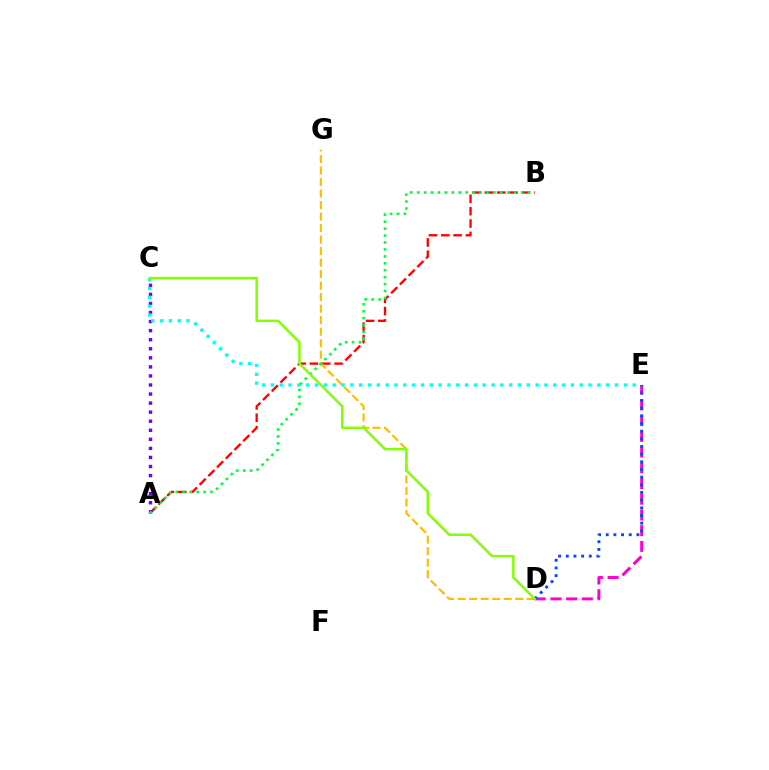{('A', 'B'): [{'color': '#ff0000', 'line_style': 'dashed', 'thickness': 1.68}, {'color': '#00ff39', 'line_style': 'dotted', 'thickness': 1.88}], ('D', 'E'): [{'color': '#ff00cf', 'line_style': 'dashed', 'thickness': 2.13}, {'color': '#004bff', 'line_style': 'dotted', 'thickness': 2.08}], ('A', 'C'): [{'color': '#7200ff', 'line_style': 'dotted', 'thickness': 2.46}], ('D', 'G'): [{'color': '#ffbd00', 'line_style': 'dashed', 'thickness': 1.56}], ('C', 'E'): [{'color': '#00fff6', 'line_style': 'dotted', 'thickness': 2.4}], ('C', 'D'): [{'color': '#84ff00', 'line_style': 'solid', 'thickness': 1.79}]}